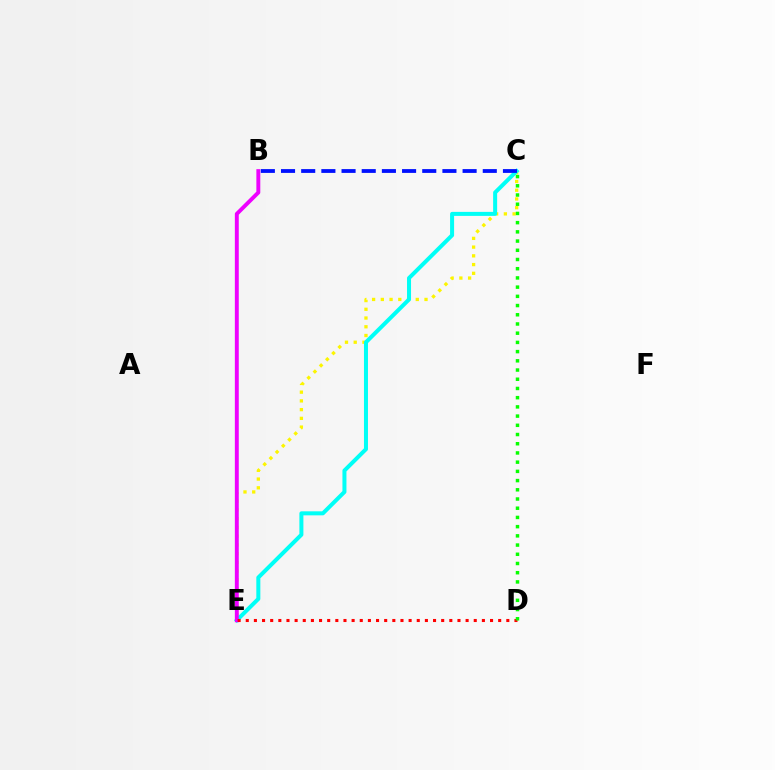{('C', 'E'): [{'color': '#fcf500', 'line_style': 'dotted', 'thickness': 2.37}, {'color': '#00fff6', 'line_style': 'solid', 'thickness': 2.89}], ('B', 'E'): [{'color': '#ee00ff', 'line_style': 'solid', 'thickness': 2.82}], ('D', 'E'): [{'color': '#ff0000', 'line_style': 'dotted', 'thickness': 2.21}], ('B', 'C'): [{'color': '#0010ff', 'line_style': 'dashed', 'thickness': 2.74}], ('C', 'D'): [{'color': '#08ff00', 'line_style': 'dotted', 'thickness': 2.5}]}